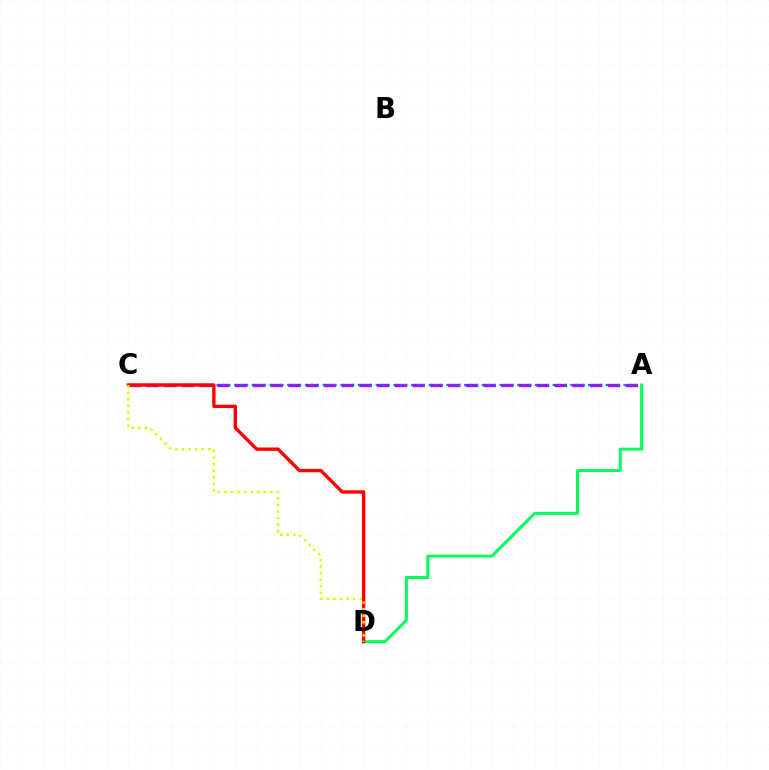{('A', 'C'): [{'color': '#b900ff', 'line_style': 'dashed', 'thickness': 2.41}, {'color': '#0074ff', 'line_style': 'dotted', 'thickness': 1.6}], ('A', 'D'): [{'color': '#00ff5c', 'line_style': 'solid', 'thickness': 2.15}], ('C', 'D'): [{'color': '#ff0000', 'line_style': 'solid', 'thickness': 2.42}, {'color': '#d1ff00', 'line_style': 'dotted', 'thickness': 1.78}]}